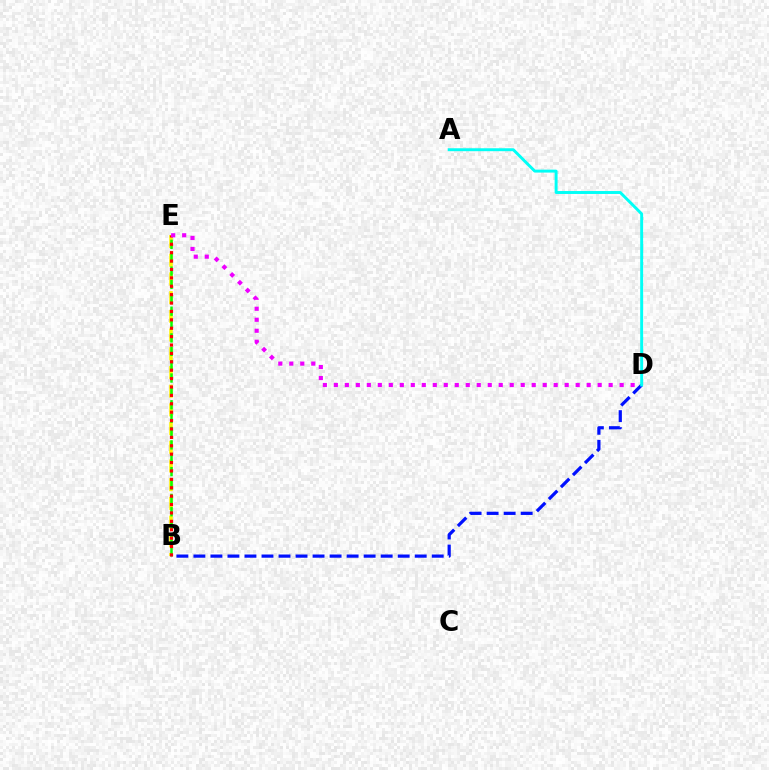{('B', 'E'): [{'color': '#fcf500', 'line_style': 'dashed', 'thickness': 2.54}, {'color': '#08ff00', 'line_style': 'dashed', 'thickness': 1.82}, {'color': '#ff0000', 'line_style': 'dotted', 'thickness': 2.28}], ('B', 'D'): [{'color': '#0010ff', 'line_style': 'dashed', 'thickness': 2.31}], ('D', 'E'): [{'color': '#ee00ff', 'line_style': 'dotted', 'thickness': 2.99}], ('A', 'D'): [{'color': '#00fff6', 'line_style': 'solid', 'thickness': 2.11}]}